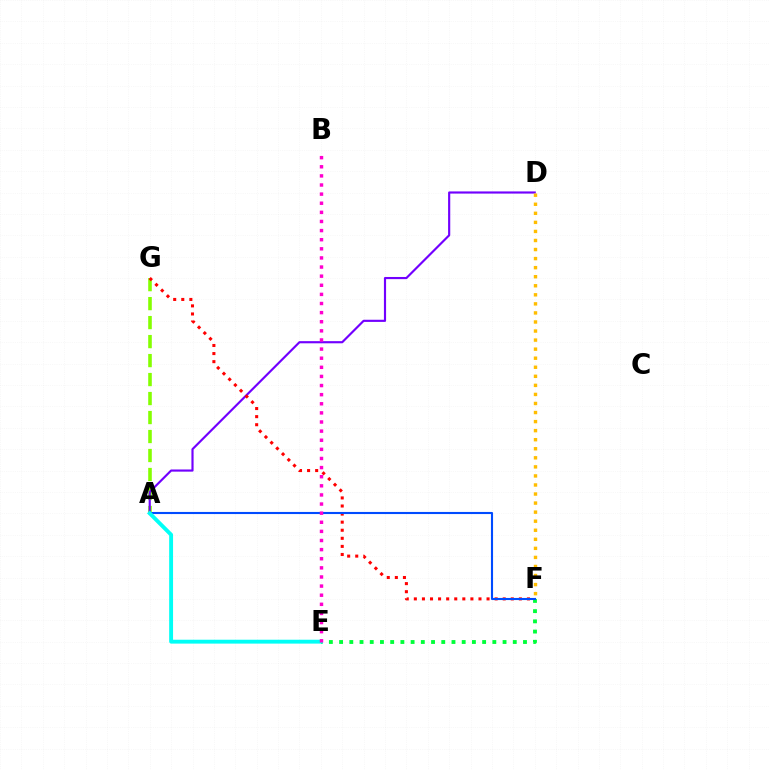{('E', 'F'): [{'color': '#00ff39', 'line_style': 'dotted', 'thickness': 2.78}], ('A', 'G'): [{'color': '#84ff00', 'line_style': 'dashed', 'thickness': 2.58}], ('A', 'D'): [{'color': '#7200ff', 'line_style': 'solid', 'thickness': 1.55}], ('F', 'G'): [{'color': '#ff0000', 'line_style': 'dotted', 'thickness': 2.19}], ('A', 'F'): [{'color': '#004bff', 'line_style': 'solid', 'thickness': 1.52}], ('D', 'F'): [{'color': '#ffbd00', 'line_style': 'dotted', 'thickness': 2.46}], ('A', 'E'): [{'color': '#00fff6', 'line_style': 'solid', 'thickness': 2.8}], ('B', 'E'): [{'color': '#ff00cf', 'line_style': 'dotted', 'thickness': 2.48}]}